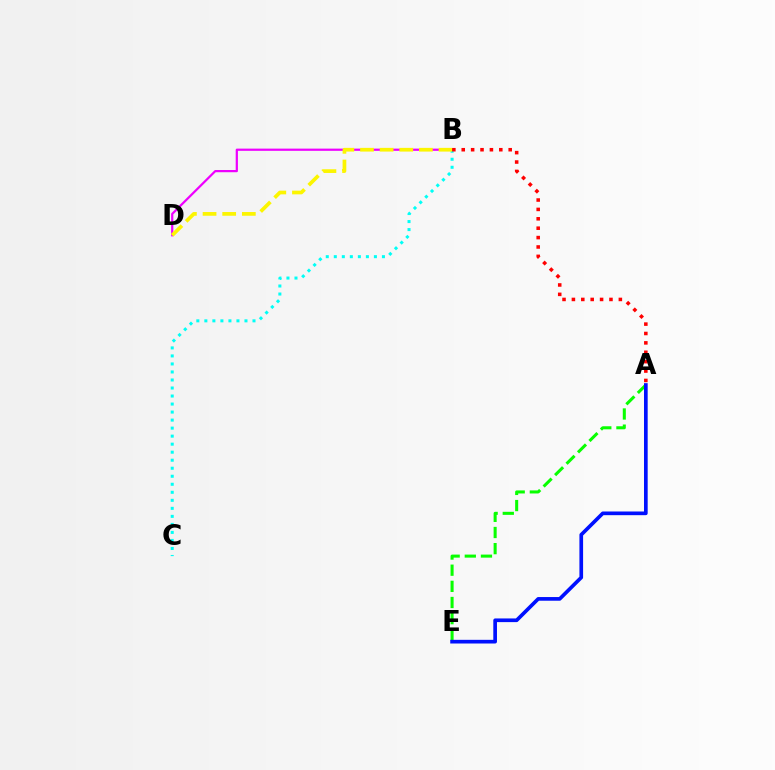{('A', 'E'): [{'color': '#08ff00', 'line_style': 'dashed', 'thickness': 2.19}, {'color': '#0010ff', 'line_style': 'solid', 'thickness': 2.65}], ('B', 'C'): [{'color': '#00fff6', 'line_style': 'dotted', 'thickness': 2.18}], ('B', 'D'): [{'color': '#ee00ff', 'line_style': 'solid', 'thickness': 1.6}, {'color': '#fcf500', 'line_style': 'dashed', 'thickness': 2.67}], ('A', 'B'): [{'color': '#ff0000', 'line_style': 'dotted', 'thickness': 2.55}]}